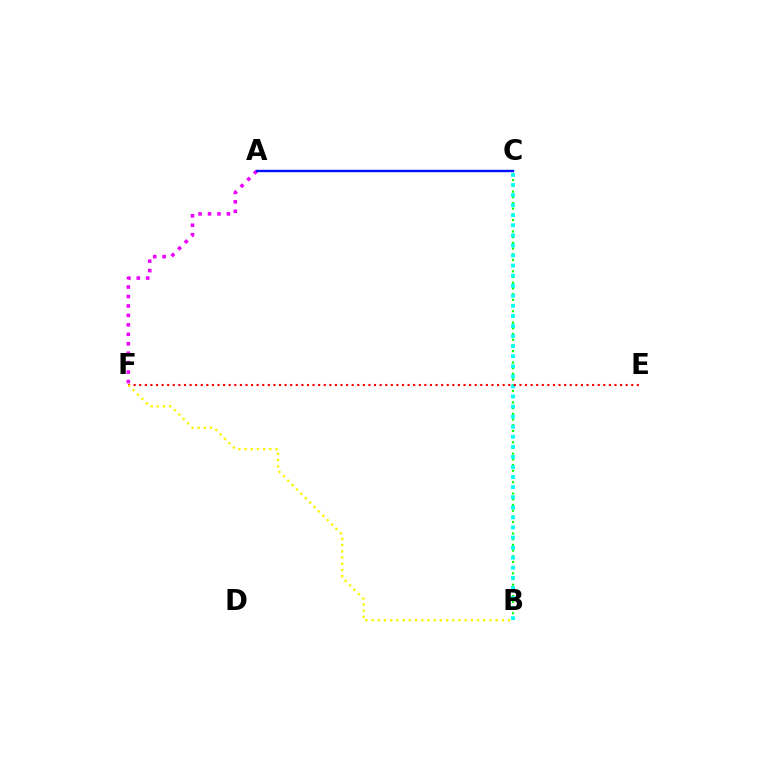{('B', 'C'): [{'color': '#08ff00', 'line_style': 'dotted', 'thickness': 1.55}, {'color': '#00fff6', 'line_style': 'dotted', 'thickness': 2.74}], ('A', 'F'): [{'color': '#ee00ff', 'line_style': 'dotted', 'thickness': 2.57}], ('A', 'C'): [{'color': '#0010ff', 'line_style': 'solid', 'thickness': 1.72}], ('E', 'F'): [{'color': '#ff0000', 'line_style': 'dotted', 'thickness': 1.52}], ('B', 'F'): [{'color': '#fcf500', 'line_style': 'dotted', 'thickness': 1.69}]}